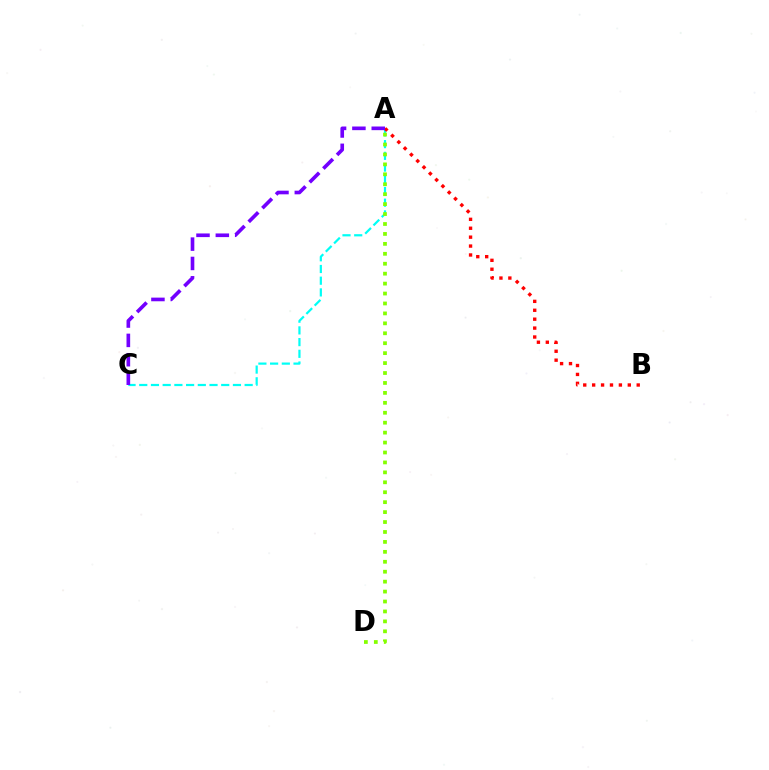{('A', 'C'): [{'color': '#00fff6', 'line_style': 'dashed', 'thickness': 1.59}, {'color': '#7200ff', 'line_style': 'dashed', 'thickness': 2.63}], ('A', 'B'): [{'color': '#ff0000', 'line_style': 'dotted', 'thickness': 2.42}], ('A', 'D'): [{'color': '#84ff00', 'line_style': 'dotted', 'thickness': 2.7}]}